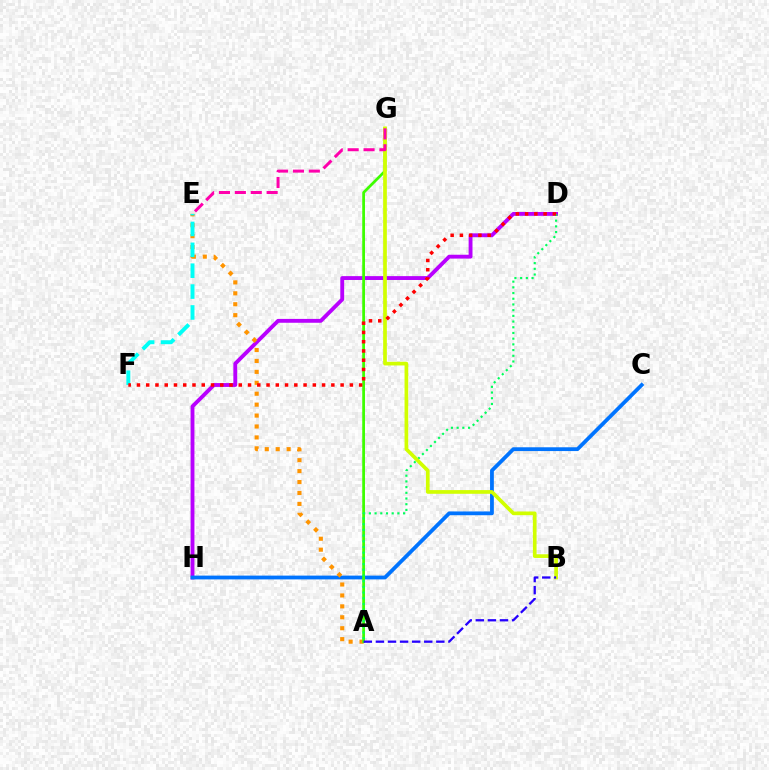{('D', 'H'): [{'color': '#b900ff', 'line_style': 'solid', 'thickness': 2.78}], ('C', 'H'): [{'color': '#0074ff', 'line_style': 'solid', 'thickness': 2.73}], ('A', 'E'): [{'color': '#ff9400', 'line_style': 'dotted', 'thickness': 2.97}], ('A', 'G'): [{'color': '#3dff00', 'line_style': 'solid', 'thickness': 1.98}], ('A', 'D'): [{'color': '#00ff5c', 'line_style': 'dotted', 'thickness': 1.55}], ('B', 'G'): [{'color': '#d1ff00', 'line_style': 'solid', 'thickness': 2.66}], ('A', 'B'): [{'color': '#2500ff', 'line_style': 'dashed', 'thickness': 1.64}], ('E', 'F'): [{'color': '#00fff6', 'line_style': 'dashed', 'thickness': 2.84}], ('D', 'F'): [{'color': '#ff0000', 'line_style': 'dotted', 'thickness': 2.52}], ('E', 'G'): [{'color': '#ff00ac', 'line_style': 'dashed', 'thickness': 2.16}]}